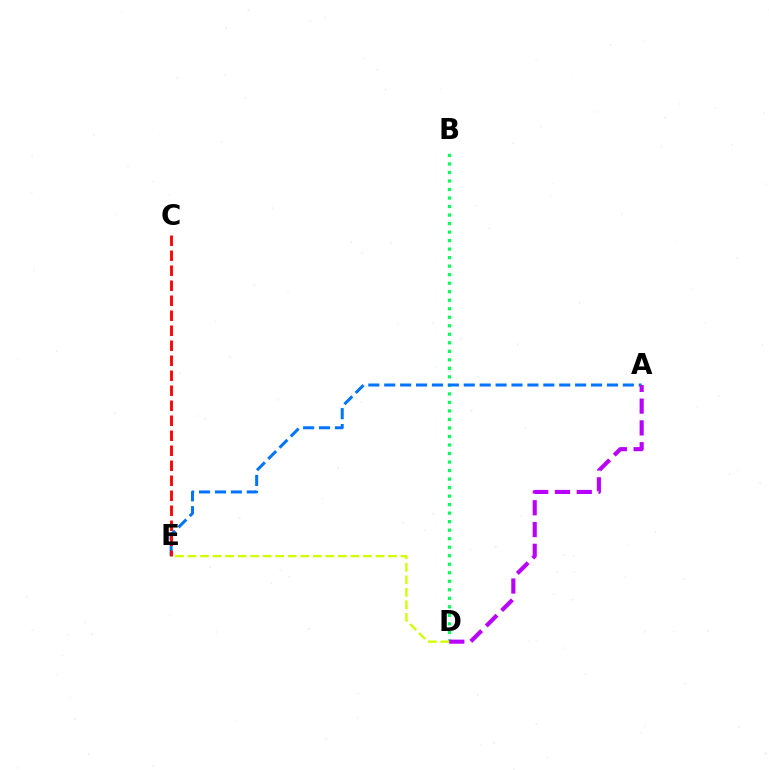{('B', 'D'): [{'color': '#00ff5c', 'line_style': 'dotted', 'thickness': 2.31}], ('A', 'E'): [{'color': '#0074ff', 'line_style': 'dashed', 'thickness': 2.16}], ('A', 'D'): [{'color': '#b900ff', 'line_style': 'dashed', 'thickness': 2.96}], ('C', 'E'): [{'color': '#ff0000', 'line_style': 'dashed', 'thickness': 2.04}], ('D', 'E'): [{'color': '#d1ff00', 'line_style': 'dashed', 'thickness': 1.7}]}